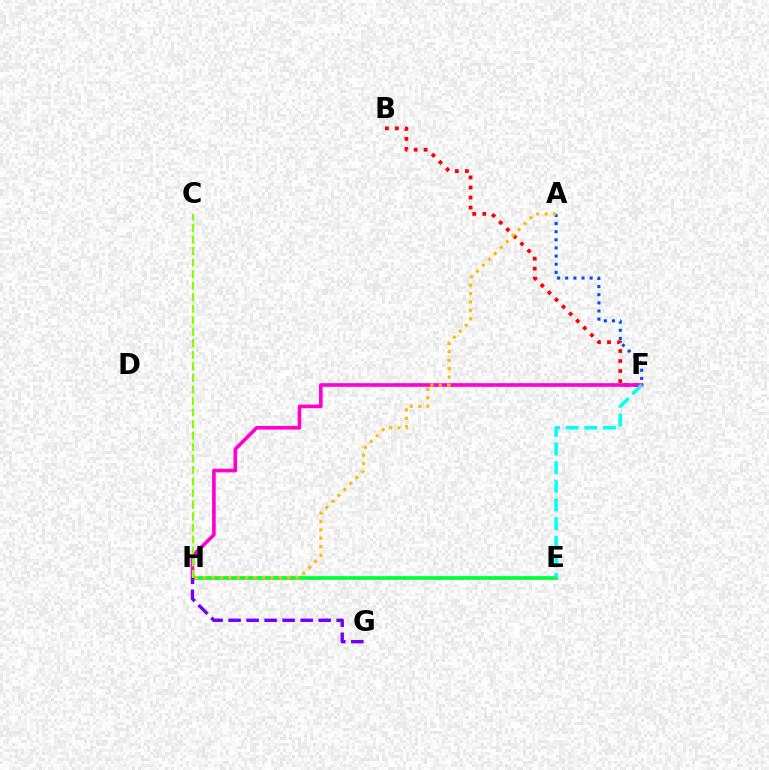{('B', 'F'): [{'color': '#ff0000', 'line_style': 'dotted', 'thickness': 2.72}], ('A', 'F'): [{'color': '#004bff', 'line_style': 'dotted', 'thickness': 2.21}], ('E', 'H'): [{'color': '#00ff39', 'line_style': 'solid', 'thickness': 2.67}], ('F', 'H'): [{'color': '#ff00cf', 'line_style': 'solid', 'thickness': 2.61}], ('G', 'H'): [{'color': '#7200ff', 'line_style': 'dashed', 'thickness': 2.45}], ('E', 'F'): [{'color': '#00fff6', 'line_style': 'dashed', 'thickness': 2.53}], ('C', 'H'): [{'color': '#84ff00', 'line_style': 'dashed', 'thickness': 1.57}], ('A', 'H'): [{'color': '#ffbd00', 'line_style': 'dotted', 'thickness': 2.28}]}